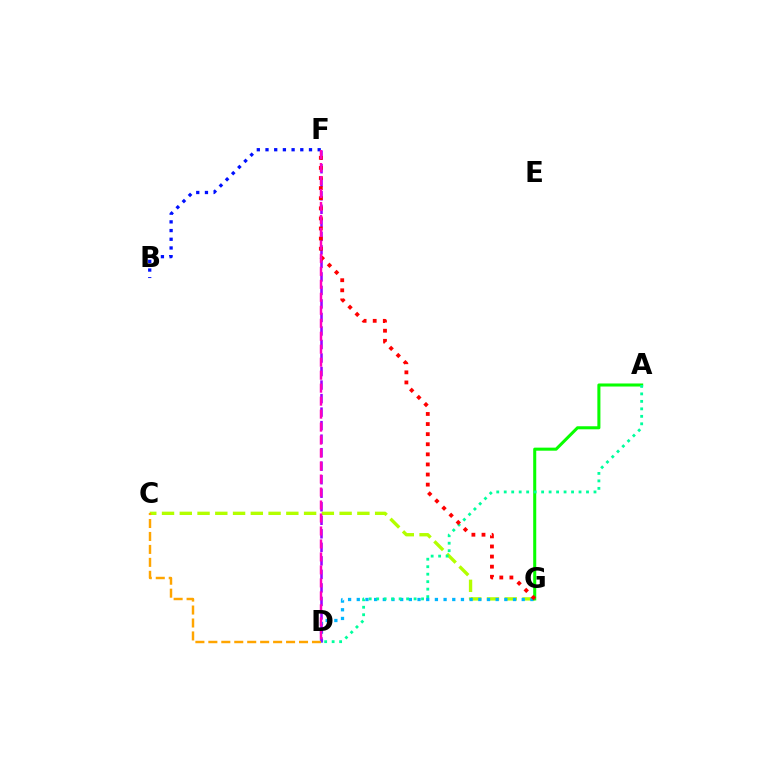{('C', 'G'): [{'color': '#b3ff00', 'line_style': 'dashed', 'thickness': 2.41}], ('D', 'G'): [{'color': '#00b5ff', 'line_style': 'dotted', 'thickness': 2.36}], ('D', 'F'): [{'color': '#9b00ff', 'line_style': 'dashed', 'thickness': 1.84}, {'color': '#ff00bd', 'line_style': 'dashed', 'thickness': 1.76}], ('A', 'G'): [{'color': '#08ff00', 'line_style': 'solid', 'thickness': 2.19}], ('B', 'F'): [{'color': '#0010ff', 'line_style': 'dotted', 'thickness': 2.36}], ('A', 'D'): [{'color': '#00ff9d', 'line_style': 'dotted', 'thickness': 2.03}], ('F', 'G'): [{'color': '#ff0000', 'line_style': 'dotted', 'thickness': 2.74}], ('C', 'D'): [{'color': '#ffa500', 'line_style': 'dashed', 'thickness': 1.76}]}